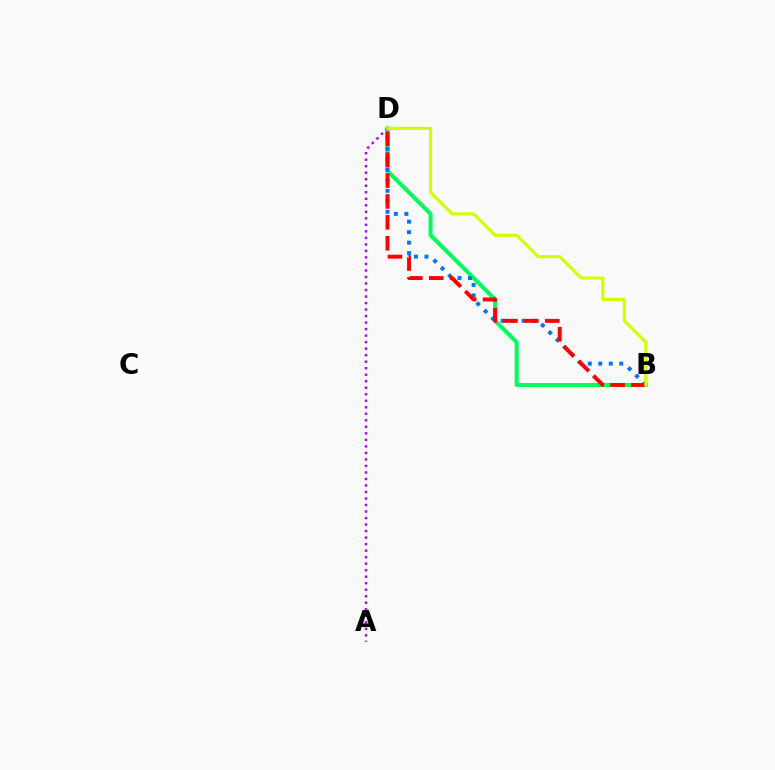{('B', 'D'): [{'color': '#00ff5c', 'line_style': 'solid', 'thickness': 2.93}, {'color': '#0074ff', 'line_style': 'dotted', 'thickness': 2.85}, {'color': '#ff0000', 'line_style': 'dashed', 'thickness': 2.84}, {'color': '#d1ff00', 'line_style': 'solid', 'thickness': 2.26}], ('A', 'D'): [{'color': '#b900ff', 'line_style': 'dotted', 'thickness': 1.77}]}